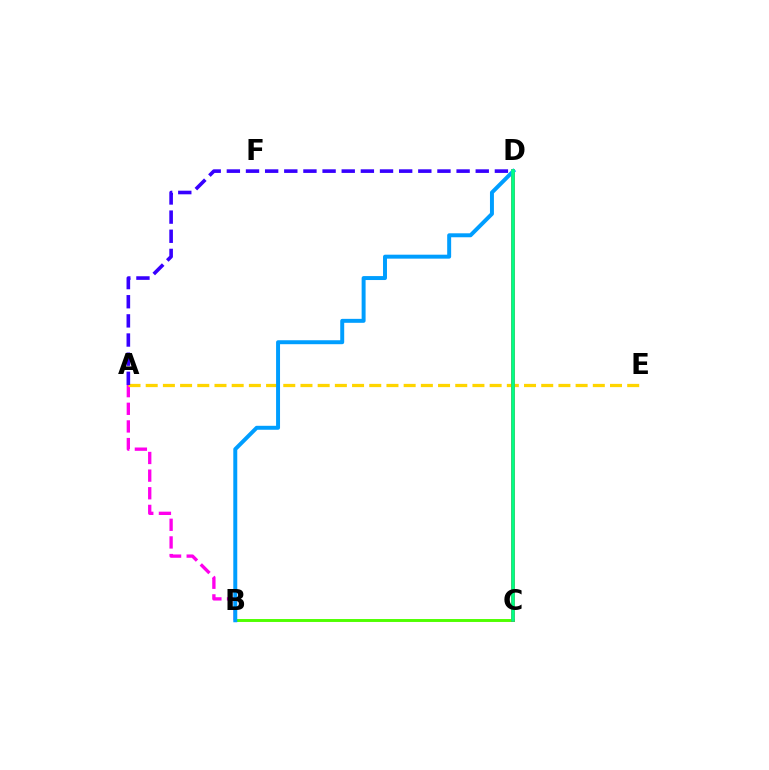{('A', 'B'): [{'color': '#ff00ed', 'line_style': 'dashed', 'thickness': 2.4}], ('B', 'C'): [{'color': '#4fff00', 'line_style': 'solid', 'thickness': 2.1}], ('A', 'E'): [{'color': '#ffd500', 'line_style': 'dashed', 'thickness': 2.34}], ('C', 'D'): [{'color': '#ff0000', 'line_style': 'solid', 'thickness': 2.58}, {'color': '#00ff86', 'line_style': 'solid', 'thickness': 2.59}], ('A', 'D'): [{'color': '#3700ff', 'line_style': 'dashed', 'thickness': 2.6}], ('B', 'D'): [{'color': '#009eff', 'line_style': 'solid', 'thickness': 2.85}]}